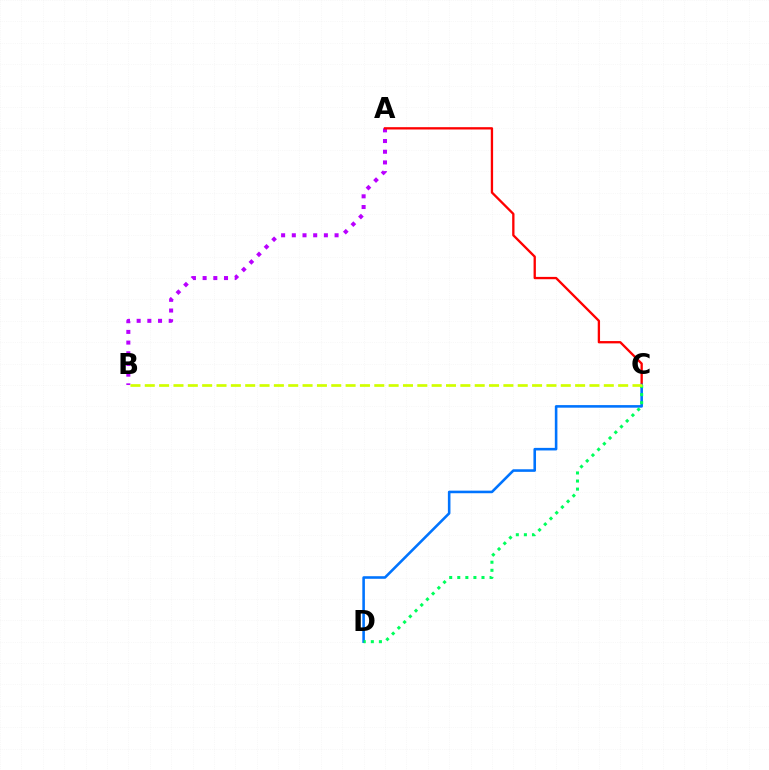{('A', 'B'): [{'color': '#b900ff', 'line_style': 'dotted', 'thickness': 2.9}], ('A', 'C'): [{'color': '#ff0000', 'line_style': 'solid', 'thickness': 1.67}], ('C', 'D'): [{'color': '#0074ff', 'line_style': 'solid', 'thickness': 1.86}, {'color': '#00ff5c', 'line_style': 'dotted', 'thickness': 2.19}], ('B', 'C'): [{'color': '#d1ff00', 'line_style': 'dashed', 'thickness': 1.95}]}